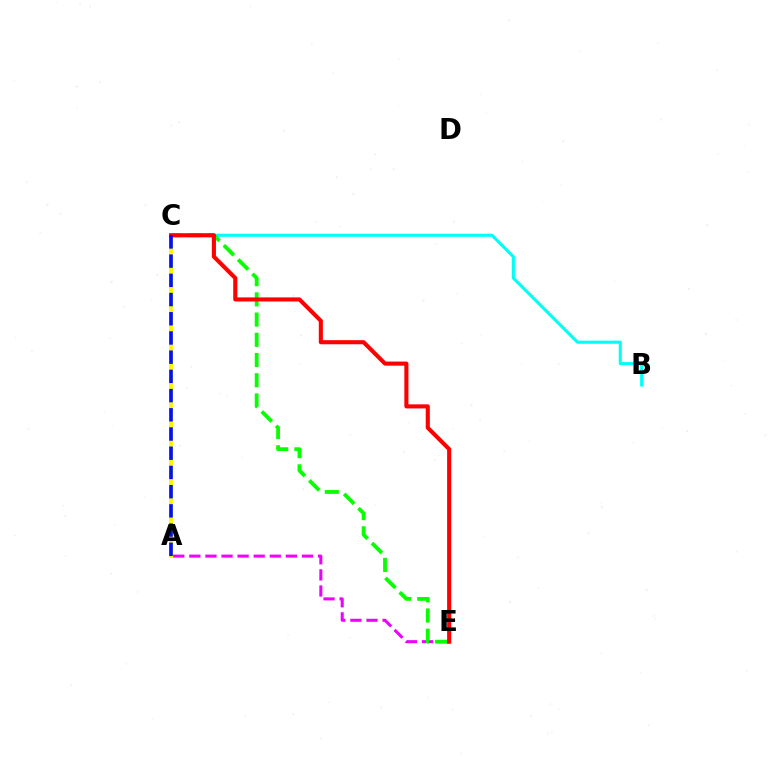{('A', 'E'): [{'color': '#ee00ff', 'line_style': 'dashed', 'thickness': 2.19}], ('A', 'C'): [{'color': '#fcf500', 'line_style': 'solid', 'thickness': 2.79}, {'color': '#0010ff', 'line_style': 'dashed', 'thickness': 2.61}], ('B', 'C'): [{'color': '#00fff6', 'line_style': 'solid', 'thickness': 2.23}], ('C', 'E'): [{'color': '#08ff00', 'line_style': 'dashed', 'thickness': 2.75}, {'color': '#ff0000', 'line_style': 'solid', 'thickness': 2.94}]}